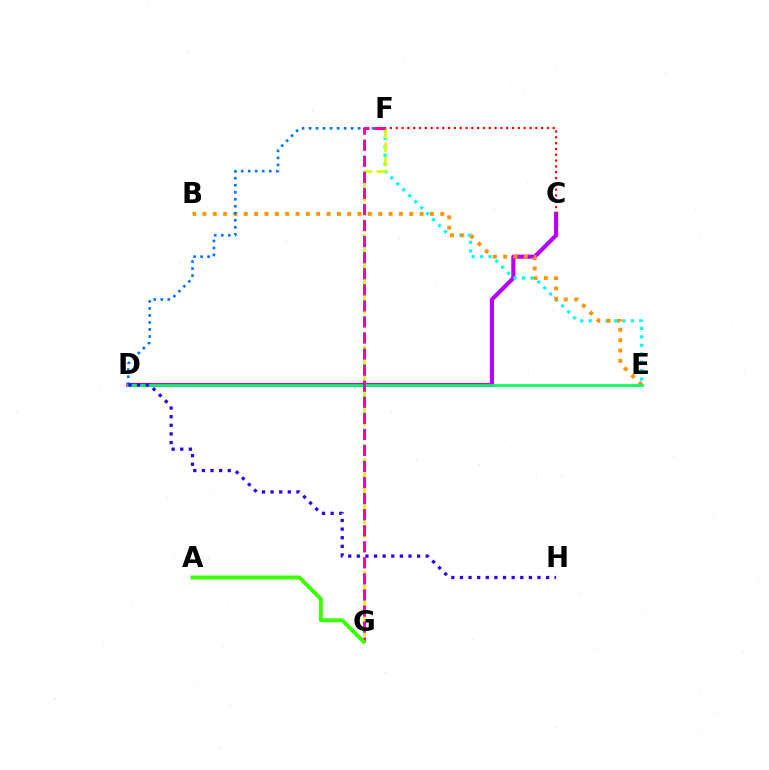{('C', 'D'): [{'color': '#b900ff', 'line_style': 'solid', 'thickness': 2.97}], ('E', 'F'): [{'color': '#00fff6', 'line_style': 'dotted', 'thickness': 2.29}], ('B', 'E'): [{'color': '#ff9400', 'line_style': 'dotted', 'thickness': 2.81}], ('D', 'F'): [{'color': '#0074ff', 'line_style': 'dotted', 'thickness': 1.9}], ('F', 'G'): [{'color': '#d1ff00', 'line_style': 'dashed', 'thickness': 1.91}, {'color': '#ff00ac', 'line_style': 'dashed', 'thickness': 2.18}], ('D', 'E'): [{'color': '#00ff5c', 'line_style': 'solid', 'thickness': 1.94}], ('D', 'H'): [{'color': '#2500ff', 'line_style': 'dotted', 'thickness': 2.34}], ('C', 'F'): [{'color': '#ff0000', 'line_style': 'dotted', 'thickness': 1.58}], ('A', 'G'): [{'color': '#3dff00', 'line_style': 'solid', 'thickness': 2.85}]}